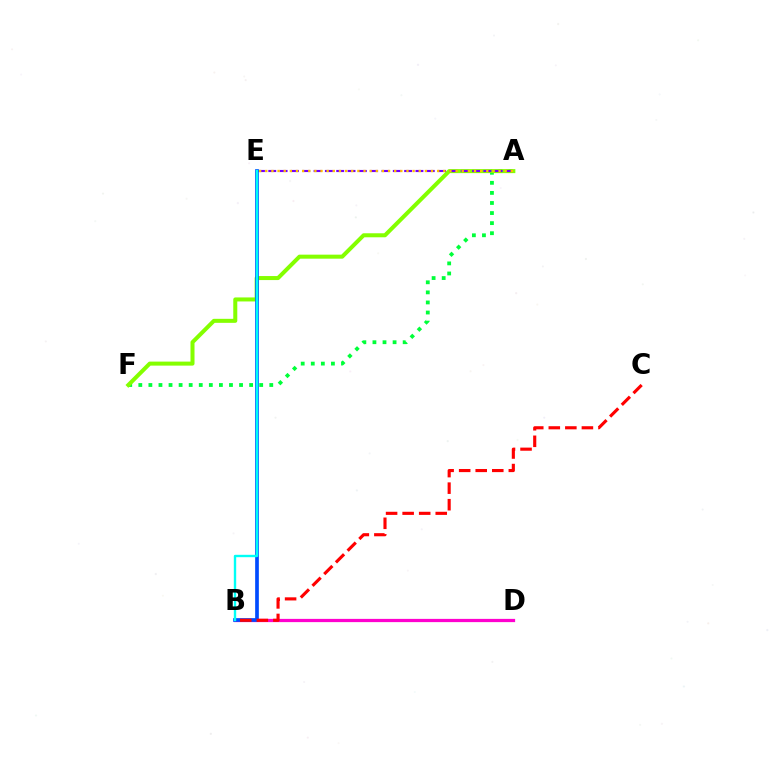{('A', 'F'): [{'color': '#00ff39', 'line_style': 'dotted', 'thickness': 2.74}, {'color': '#84ff00', 'line_style': 'solid', 'thickness': 2.89}], ('B', 'D'): [{'color': '#ff00cf', 'line_style': 'solid', 'thickness': 2.33}], ('A', 'E'): [{'color': '#7200ff', 'line_style': 'dashed', 'thickness': 1.54}, {'color': '#ffbd00', 'line_style': 'dotted', 'thickness': 1.67}], ('B', 'E'): [{'color': '#004bff', 'line_style': 'solid', 'thickness': 2.65}, {'color': '#00fff6', 'line_style': 'solid', 'thickness': 1.71}], ('B', 'C'): [{'color': '#ff0000', 'line_style': 'dashed', 'thickness': 2.25}]}